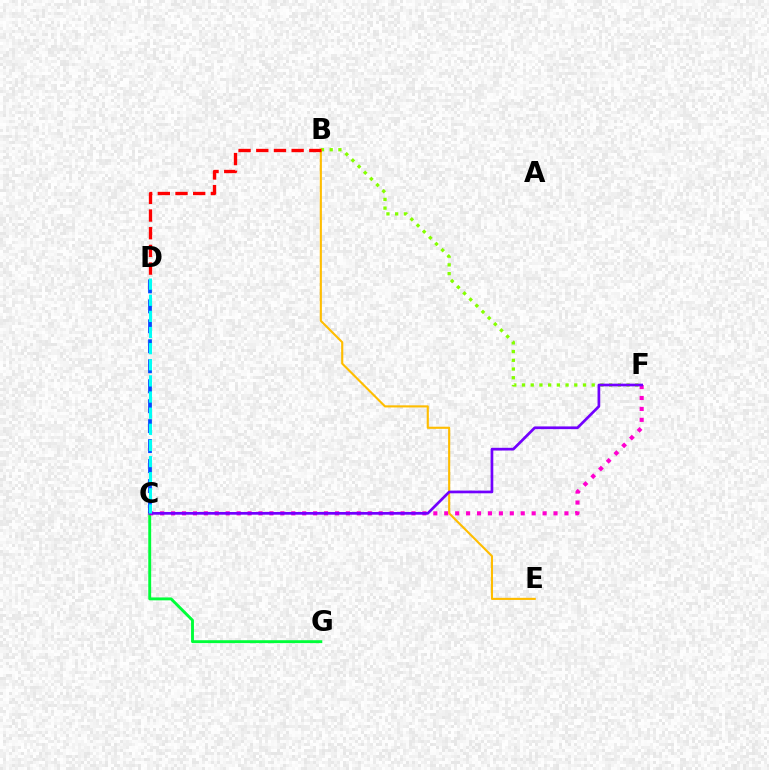{('C', 'G'): [{'color': '#00ff39', 'line_style': 'solid', 'thickness': 2.09}], ('B', 'F'): [{'color': '#84ff00', 'line_style': 'dotted', 'thickness': 2.37}], ('C', 'F'): [{'color': '#ff00cf', 'line_style': 'dotted', 'thickness': 2.97}, {'color': '#7200ff', 'line_style': 'solid', 'thickness': 1.95}], ('B', 'E'): [{'color': '#ffbd00', 'line_style': 'solid', 'thickness': 1.53}], ('B', 'D'): [{'color': '#ff0000', 'line_style': 'dashed', 'thickness': 2.4}], ('C', 'D'): [{'color': '#004bff', 'line_style': 'dashed', 'thickness': 2.71}, {'color': '#00fff6', 'line_style': 'dashed', 'thickness': 2.19}]}